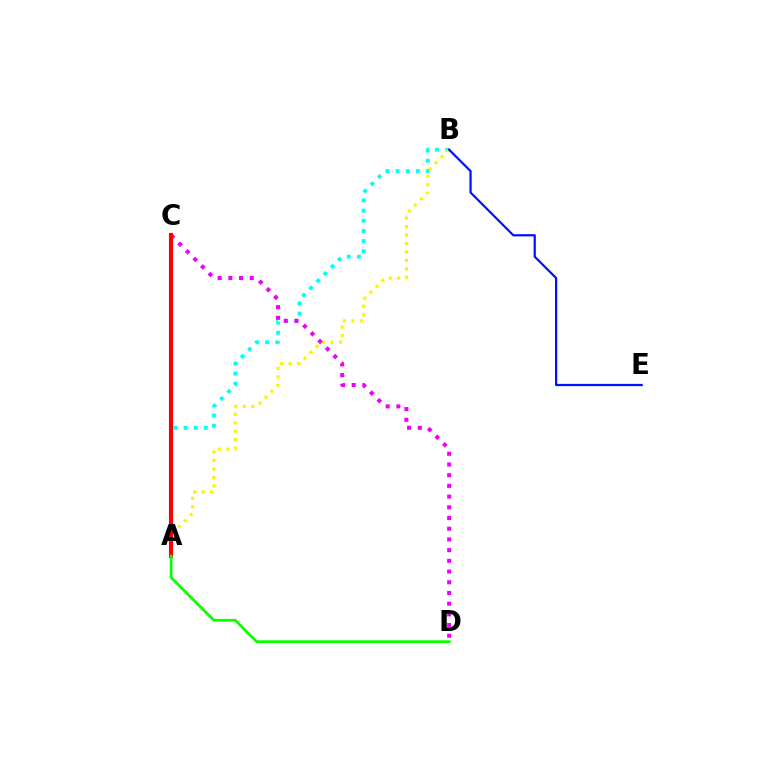{('A', 'B'): [{'color': '#00fff6', 'line_style': 'dotted', 'thickness': 2.76}, {'color': '#fcf500', 'line_style': 'dotted', 'thickness': 2.3}], ('C', 'D'): [{'color': '#ee00ff', 'line_style': 'dotted', 'thickness': 2.91}], ('A', 'C'): [{'color': '#ff0000', 'line_style': 'solid', 'thickness': 2.97}], ('A', 'D'): [{'color': '#08ff00', 'line_style': 'solid', 'thickness': 1.95}], ('B', 'E'): [{'color': '#0010ff', 'line_style': 'solid', 'thickness': 1.6}]}